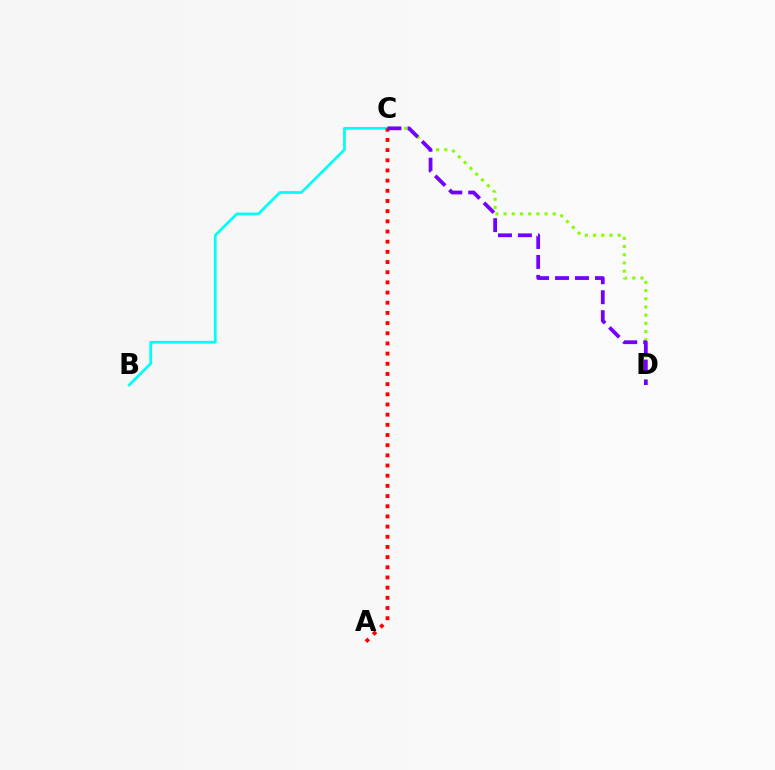{('B', 'C'): [{'color': '#00fff6', 'line_style': 'solid', 'thickness': 1.97}], ('C', 'D'): [{'color': '#84ff00', 'line_style': 'dotted', 'thickness': 2.23}, {'color': '#7200ff', 'line_style': 'dashed', 'thickness': 2.71}], ('A', 'C'): [{'color': '#ff0000', 'line_style': 'dotted', 'thickness': 2.76}]}